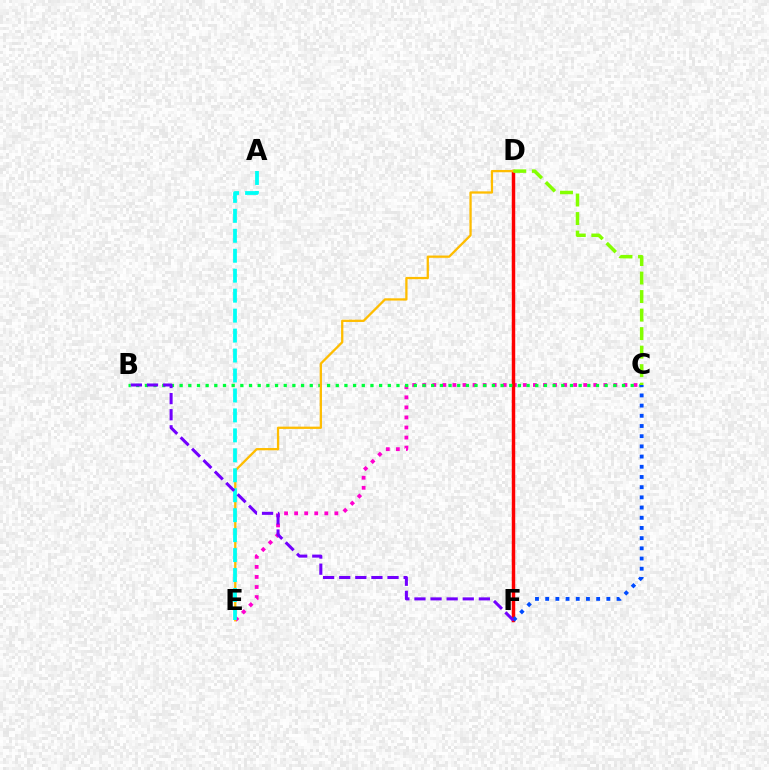{('C', 'E'): [{'color': '#ff00cf', 'line_style': 'dotted', 'thickness': 2.73}], ('D', 'F'): [{'color': '#ff0000', 'line_style': 'solid', 'thickness': 2.49}], ('B', 'C'): [{'color': '#00ff39', 'line_style': 'dotted', 'thickness': 2.36}], ('C', 'F'): [{'color': '#004bff', 'line_style': 'dotted', 'thickness': 2.77}], ('D', 'E'): [{'color': '#ffbd00', 'line_style': 'solid', 'thickness': 1.64}], ('A', 'E'): [{'color': '#00fff6', 'line_style': 'dashed', 'thickness': 2.71}], ('C', 'D'): [{'color': '#84ff00', 'line_style': 'dashed', 'thickness': 2.52}], ('B', 'F'): [{'color': '#7200ff', 'line_style': 'dashed', 'thickness': 2.19}]}